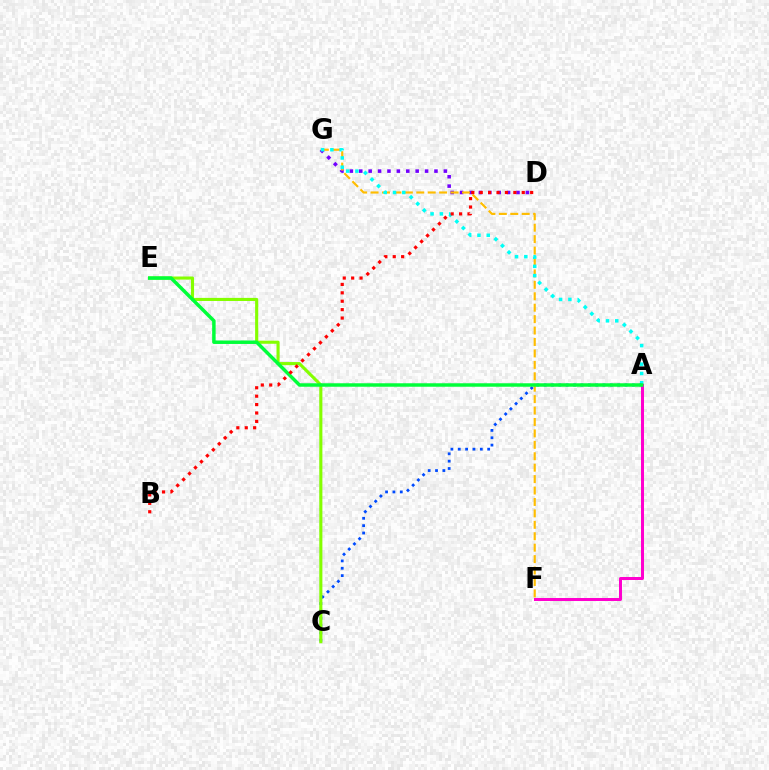{('D', 'G'): [{'color': '#7200ff', 'line_style': 'dotted', 'thickness': 2.55}], ('F', 'G'): [{'color': '#ffbd00', 'line_style': 'dashed', 'thickness': 1.55}], ('A', 'G'): [{'color': '#00fff6', 'line_style': 'dotted', 'thickness': 2.52}], ('A', 'F'): [{'color': '#ff00cf', 'line_style': 'solid', 'thickness': 2.17}], ('A', 'C'): [{'color': '#004bff', 'line_style': 'dotted', 'thickness': 2.0}], ('C', 'E'): [{'color': '#84ff00', 'line_style': 'solid', 'thickness': 2.23}], ('A', 'E'): [{'color': '#00ff39', 'line_style': 'solid', 'thickness': 2.5}], ('B', 'D'): [{'color': '#ff0000', 'line_style': 'dotted', 'thickness': 2.28}]}